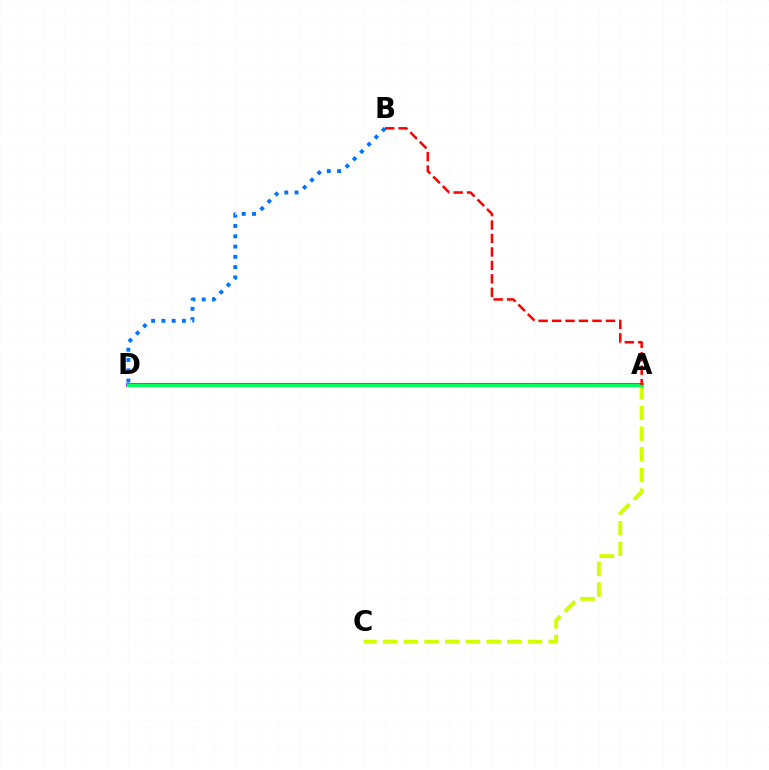{('A', 'C'): [{'color': '#d1ff00', 'line_style': 'dashed', 'thickness': 2.81}], ('A', 'D'): [{'color': '#b900ff', 'line_style': 'solid', 'thickness': 2.67}, {'color': '#00ff5c', 'line_style': 'solid', 'thickness': 2.32}], ('B', 'D'): [{'color': '#0074ff', 'line_style': 'dotted', 'thickness': 2.79}], ('A', 'B'): [{'color': '#ff0000', 'line_style': 'dashed', 'thickness': 1.83}]}